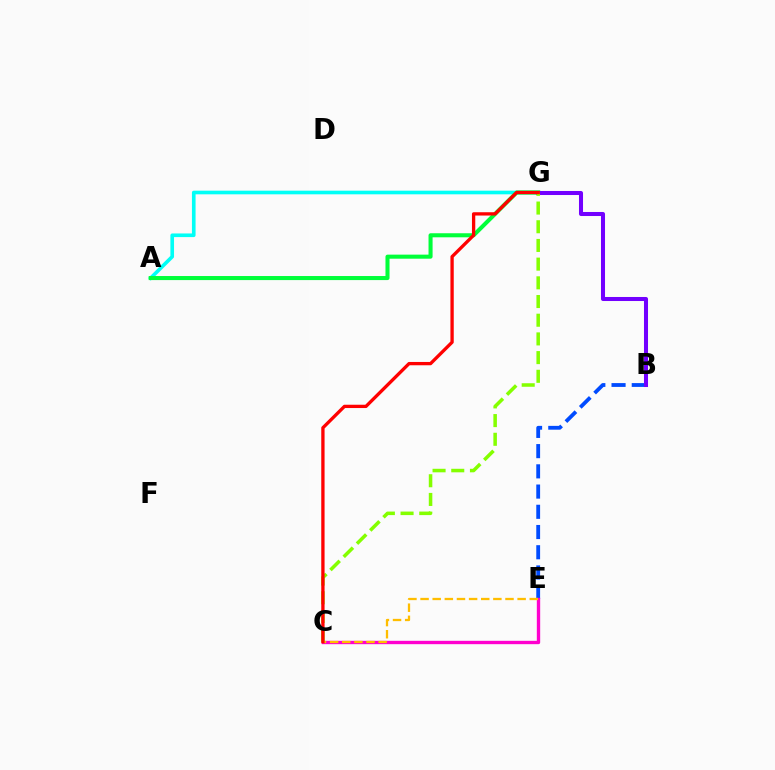{('B', 'E'): [{'color': '#004bff', 'line_style': 'dashed', 'thickness': 2.75}], ('A', 'G'): [{'color': '#00fff6', 'line_style': 'solid', 'thickness': 2.62}, {'color': '#00ff39', 'line_style': 'solid', 'thickness': 2.92}], ('B', 'G'): [{'color': '#7200ff', 'line_style': 'solid', 'thickness': 2.91}], ('C', 'E'): [{'color': '#ff00cf', 'line_style': 'solid', 'thickness': 2.41}, {'color': '#ffbd00', 'line_style': 'dashed', 'thickness': 1.65}], ('C', 'G'): [{'color': '#84ff00', 'line_style': 'dashed', 'thickness': 2.54}, {'color': '#ff0000', 'line_style': 'solid', 'thickness': 2.38}]}